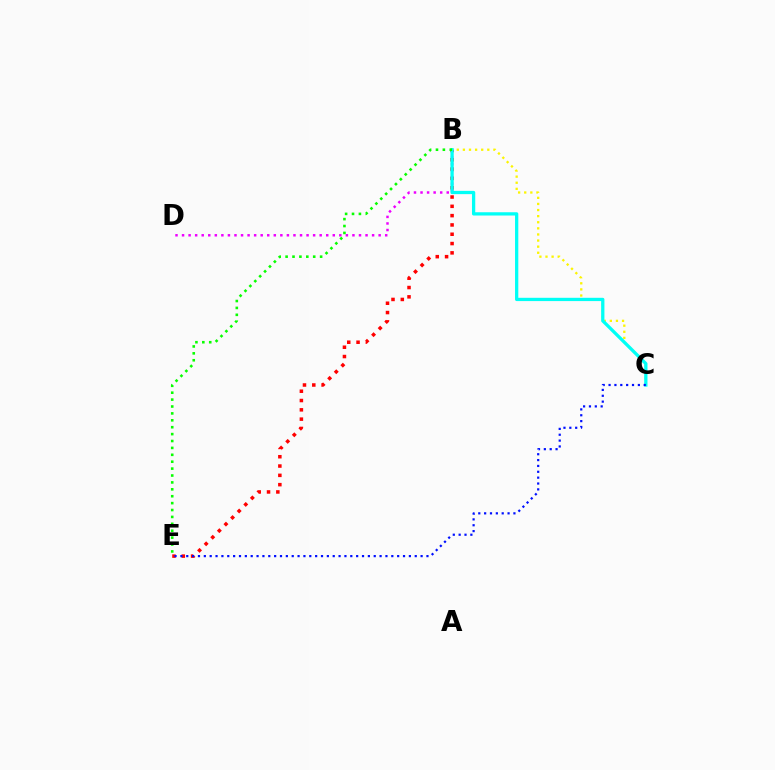{('B', 'C'): [{'color': '#fcf500', 'line_style': 'dotted', 'thickness': 1.66}, {'color': '#00fff6', 'line_style': 'solid', 'thickness': 2.36}], ('B', 'D'): [{'color': '#ee00ff', 'line_style': 'dotted', 'thickness': 1.78}], ('B', 'E'): [{'color': '#ff0000', 'line_style': 'dotted', 'thickness': 2.53}, {'color': '#08ff00', 'line_style': 'dotted', 'thickness': 1.88}], ('C', 'E'): [{'color': '#0010ff', 'line_style': 'dotted', 'thickness': 1.59}]}